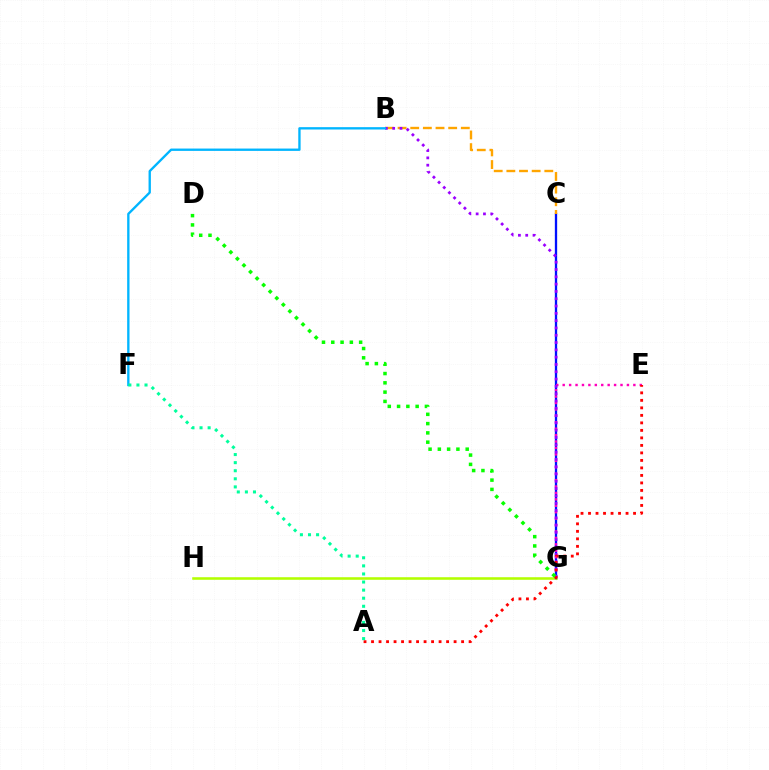{('G', 'H'): [{'color': '#b3ff00', 'line_style': 'solid', 'thickness': 1.84}], ('C', 'G'): [{'color': '#0010ff', 'line_style': 'solid', 'thickness': 1.66}], ('B', 'C'): [{'color': '#ffa500', 'line_style': 'dashed', 'thickness': 1.72}], ('E', 'G'): [{'color': '#ff00bd', 'line_style': 'dotted', 'thickness': 1.75}], ('B', 'G'): [{'color': '#9b00ff', 'line_style': 'dotted', 'thickness': 1.98}], ('A', 'E'): [{'color': '#ff0000', 'line_style': 'dotted', 'thickness': 2.04}], ('B', 'F'): [{'color': '#00b5ff', 'line_style': 'solid', 'thickness': 1.69}], ('A', 'F'): [{'color': '#00ff9d', 'line_style': 'dotted', 'thickness': 2.2}], ('D', 'G'): [{'color': '#08ff00', 'line_style': 'dotted', 'thickness': 2.52}]}